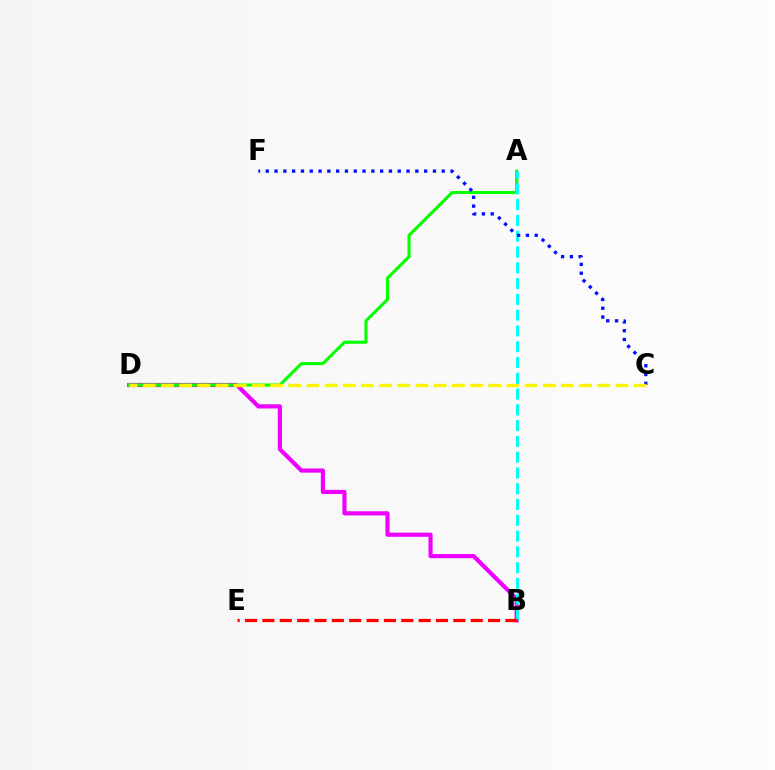{('B', 'D'): [{'color': '#ee00ff', 'line_style': 'solid', 'thickness': 3.0}], ('A', 'D'): [{'color': '#08ff00', 'line_style': 'solid', 'thickness': 2.23}], ('A', 'B'): [{'color': '#00fff6', 'line_style': 'dashed', 'thickness': 2.14}], ('C', 'F'): [{'color': '#0010ff', 'line_style': 'dotted', 'thickness': 2.39}], ('B', 'E'): [{'color': '#ff0000', 'line_style': 'dashed', 'thickness': 2.36}], ('C', 'D'): [{'color': '#fcf500', 'line_style': 'dashed', 'thickness': 2.47}]}